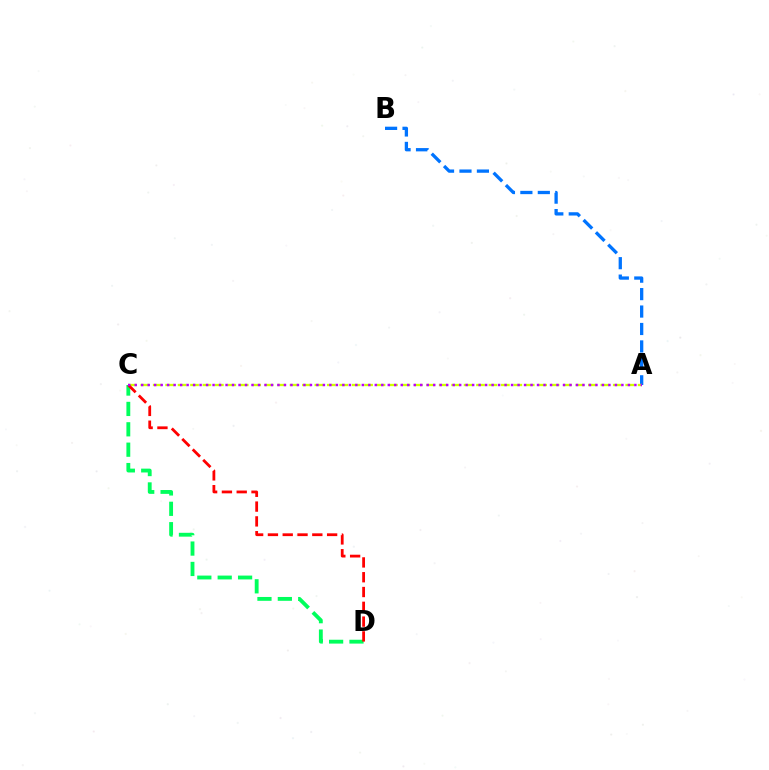{('A', 'B'): [{'color': '#0074ff', 'line_style': 'dashed', 'thickness': 2.37}], ('C', 'D'): [{'color': '#00ff5c', 'line_style': 'dashed', 'thickness': 2.77}, {'color': '#ff0000', 'line_style': 'dashed', 'thickness': 2.01}], ('A', 'C'): [{'color': '#d1ff00', 'line_style': 'dashed', 'thickness': 1.69}, {'color': '#b900ff', 'line_style': 'dotted', 'thickness': 1.76}]}